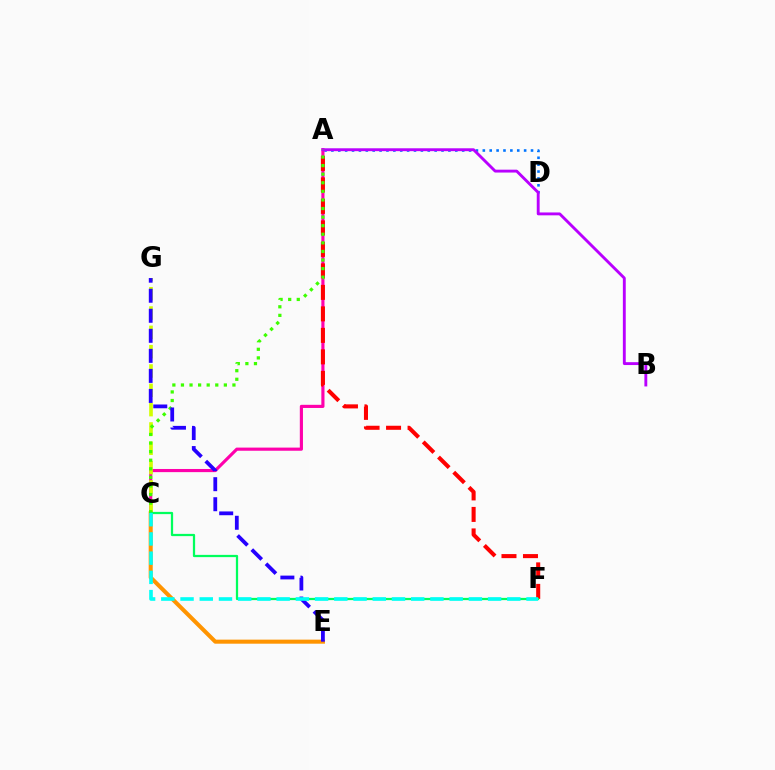{('A', 'D'): [{'color': '#0074ff', 'line_style': 'dotted', 'thickness': 1.87}], ('A', 'C'): [{'color': '#ff00ac', 'line_style': 'solid', 'thickness': 2.27}, {'color': '#3dff00', 'line_style': 'dotted', 'thickness': 2.33}], ('C', 'G'): [{'color': '#d1ff00', 'line_style': 'dashed', 'thickness': 2.62}], ('A', 'B'): [{'color': '#b900ff', 'line_style': 'solid', 'thickness': 2.07}], ('A', 'F'): [{'color': '#ff0000', 'line_style': 'dashed', 'thickness': 2.92}], ('C', 'E'): [{'color': '#ff9400', 'line_style': 'solid', 'thickness': 2.92}], ('E', 'G'): [{'color': '#2500ff', 'line_style': 'dashed', 'thickness': 2.72}], ('C', 'F'): [{'color': '#00ff5c', 'line_style': 'solid', 'thickness': 1.62}, {'color': '#00fff6', 'line_style': 'dashed', 'thickness': 2.61}]}